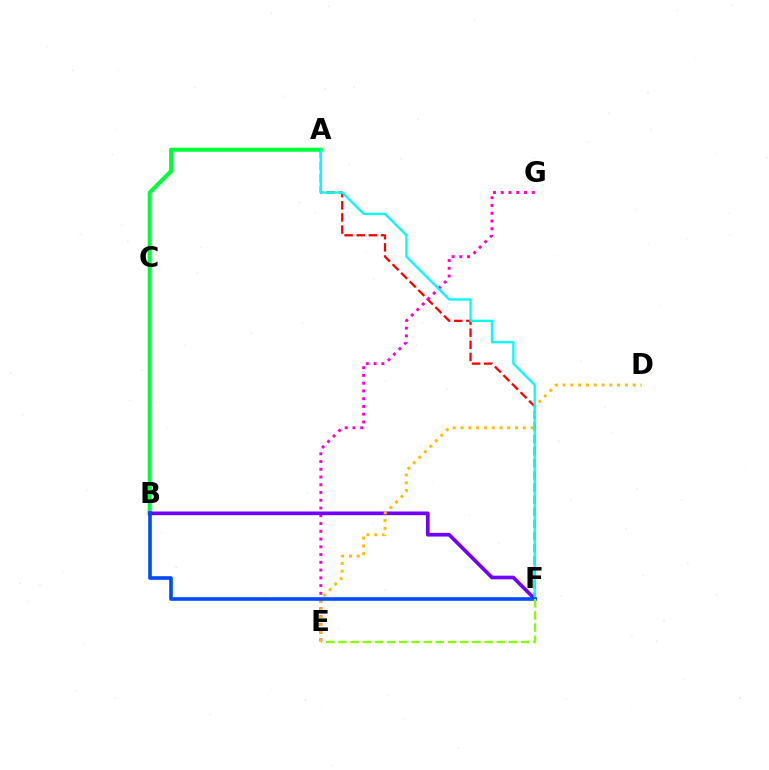{('A', 'B'): [{'color': '#00ff39', 'line_style': 'solid', 'thickness': 2.92}], ('A', 'F'): [{'color': '#ff0000', 'line_style': 'dashed', 'thickness': 1.65}, {'color': '#00fff6', 'line_style': 'solid', 'thickness': 1.67}], ('E', 'G'): [{'color': '#ff00cf', 'line_style': 'dotted', 'thickness': 2.11}], ('B', 'F'): [{'color': '#7200ff', 'line_style': 'solid', 'thickness': 2.64}, {'color': '#004bff', 'line_style': 'solid', 'thickness': 2.6}], ('D', 'E'): [{'color': '#ffbd00', 'line_style': 'dotted', 'thickness': 2.11}], ('E', 'F'): [{'color': '#84ff00', 'line_style': 'dashed', 'thickness': 1.65}]}